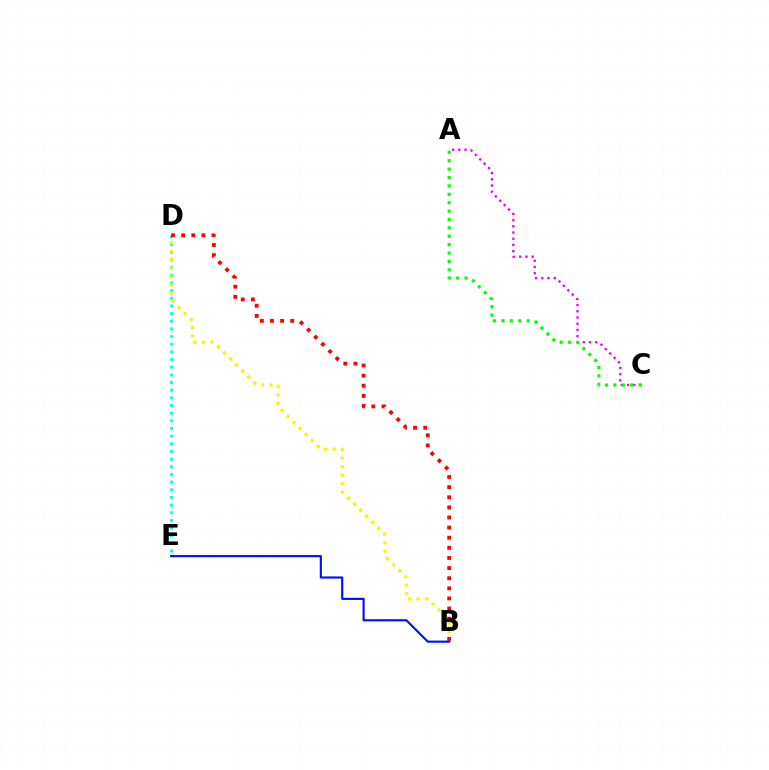{('D', 'E'): [{'color': '#00fff6', 'line_style': 'dotted', 'thickness': 2.08}], ('B', 'D'): [{'color': '#fcf500', 'line_style': 'dotted', 'thickness': 2.32}, {'color': '#ff0000', 'line_style': 'dotted', 'thickness': 2.75}], ('B', 'E'): [{'color': '#0010ff', 'line_style': 'solid', 'thickness': 1.55}], ('A', 'C'): [{'color': '#ee00ff', 'line_style': 'dotted', 'thickness': 1.69}, {'color': '#08ff00', 'line_style': 'dotted', 'thickness': 2.28}]}